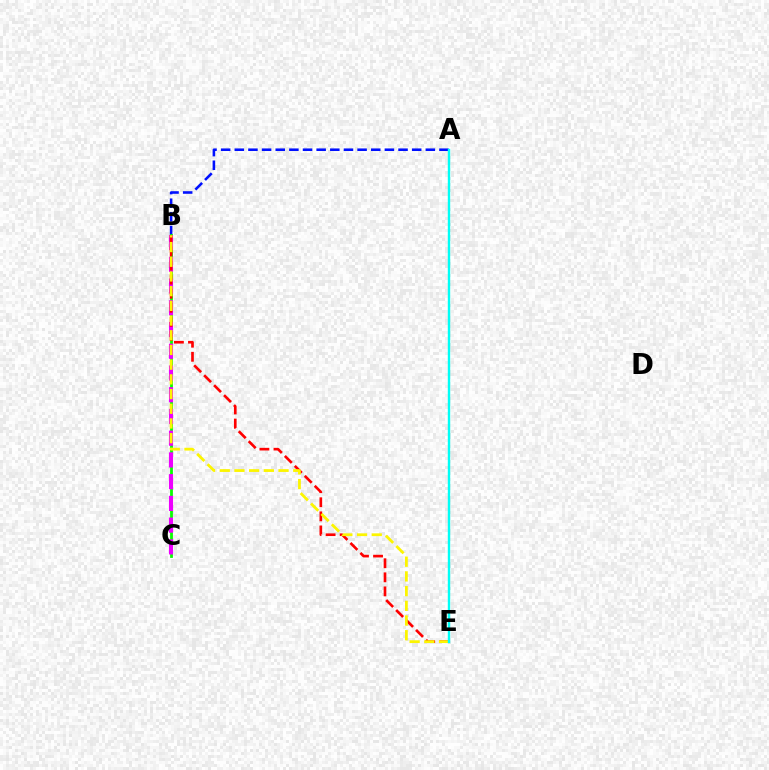{('A', 'B'): [{'color': '#0010ff', 'line_style': 'dashed', 'thickness': 1.85}], ('B', 'C'): [{'color': '#08ff00', 'line_style': 'solid', 'thickness': 2.01}, {'color': '#ee00ff', 'line_style': 'dashed', 'thickness': 2.95}], ('B', 'E'): [{'color': '#ff0000', 'line_style': 'dashed', 'thickness': 1.91}, {'color': '#fcf500', 'line_style': 'dashed', 'thickness': 2.0}], ('A', 'E'): [{'color': '#00fff6', 'line_style': 'solid', 'thickness': 1.74}]}